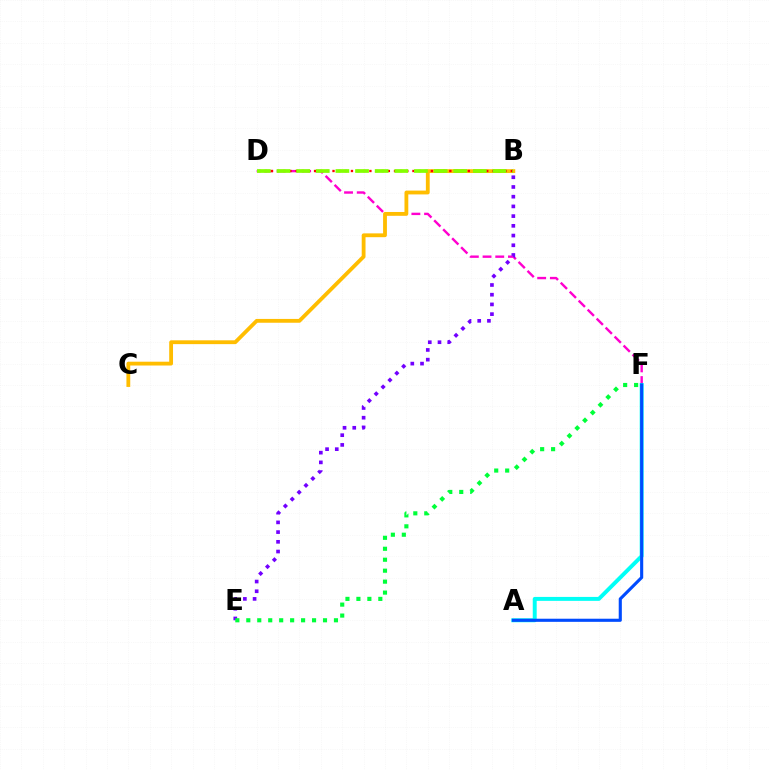{('D', 'F'): [{'color': '#ff00cf', 'line_style': 'dashed', 'thickness': 1.73}], ('B', 'C'): [{'color': '#ffbd00', 'line_style': 'solid', 'thickness': 2.75}], ('A', 'F'): [{'color': '#00fff6', 'line_style': 'solid', 'thickness': 2.84}, {'color': '#004bff', 'line_style': 'solid', 'thickness': 2.24}], ('B', 'E'): [{'color': '#7200ff', 'line_style': 'dotted', 'thickness': 2.64}], ('B', 'D'): [{'color': '#ff0000', 'line_style': 'dotted', 'thickness': 1.67}, {'color': '#84ff00', 'line_style': 'dashed', 'thickness': 2.67}], ('E', 'F'): [{'color': '#00ff39', 'line_style': 'dotted', 'thickness': 2.98}]}